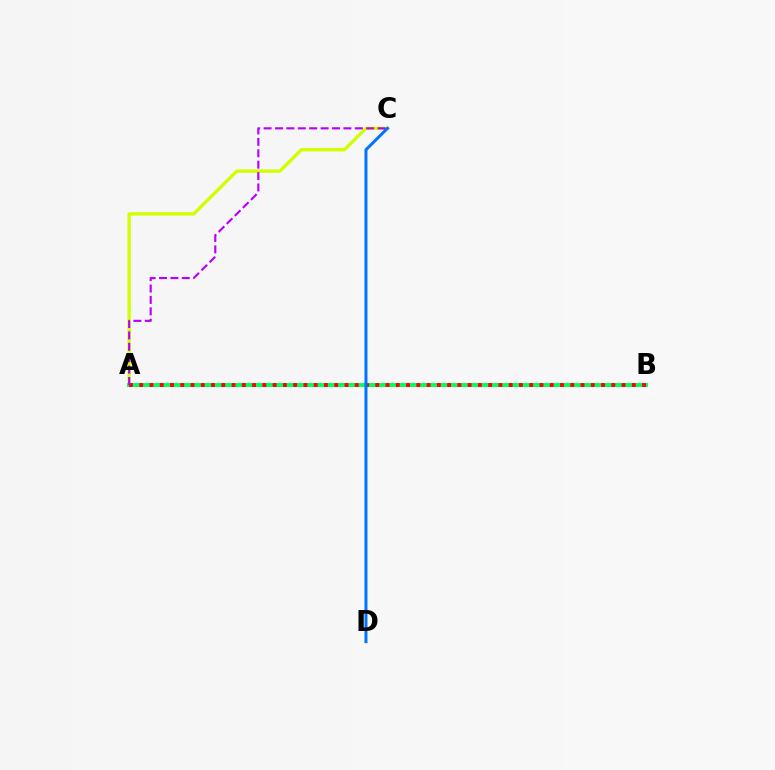{('A', 'C'): [{'color': '#d1ff00', 'line_style': 'solid', 'thickness': 2.41}, {'color': '#b900ff', 'line_style': 'dashed', 'thickness': 1.55}], ('A', 'B'): [{'color': '#00ff5c', 'line_style': 'solid', 'thickness': 2.82}, {'color': '#ff0000', 'line_style': 'dotted', 'thickness': 2.79}], ('C', 'D'): [{'color': '#0074ff', 'line_style': 'solid', 'thickness': 2.15}]}